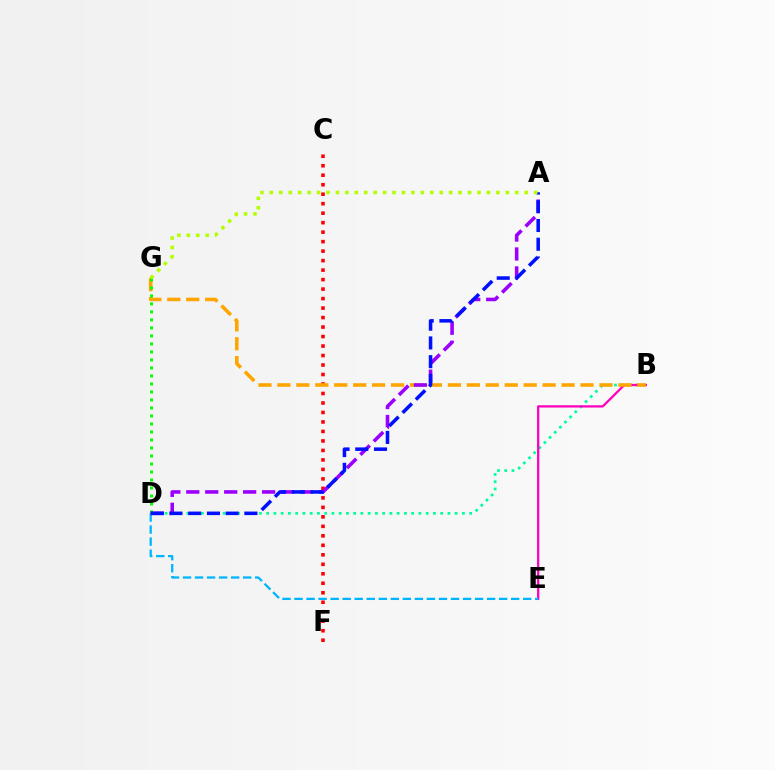{('B', 'D'): [{'color': '#00ff9d', 'line_style': 'dotted', 'thickness': 1.97}], ('B', 'E'): [{'color': '#ff00bd', 'line_style': 'solid', 'thickness': 1.64}], ('C', 'F'): [{'color': '#ff0000', 'line_style': 'dotted', 'thickness': 2.58}], ('B', 'G'): [{'color': '#ffa500', 'line_style': 'dashed', 'thickness': 2.57}], ('D', 'G'): [{'color': '#08ff00', 'line_style': 'dotted', 'thickness': 2.17}], ('D', 'E'): [{'color': '#00b5ff', 'line_style': 'dashed', 'thickness': 1.63}], ('A', 'D'): [{'color': '#9b00ff', 'line_style': 'dashed', 'thickness': 2.57}, {'color': '#0010ff', 'line_style': 'dashed', 'thickness': 2.55}], ('A', 'G'): [{'color': '#b3ff00', 'line_style': 'dotted', 'thickness': 2.56}]}